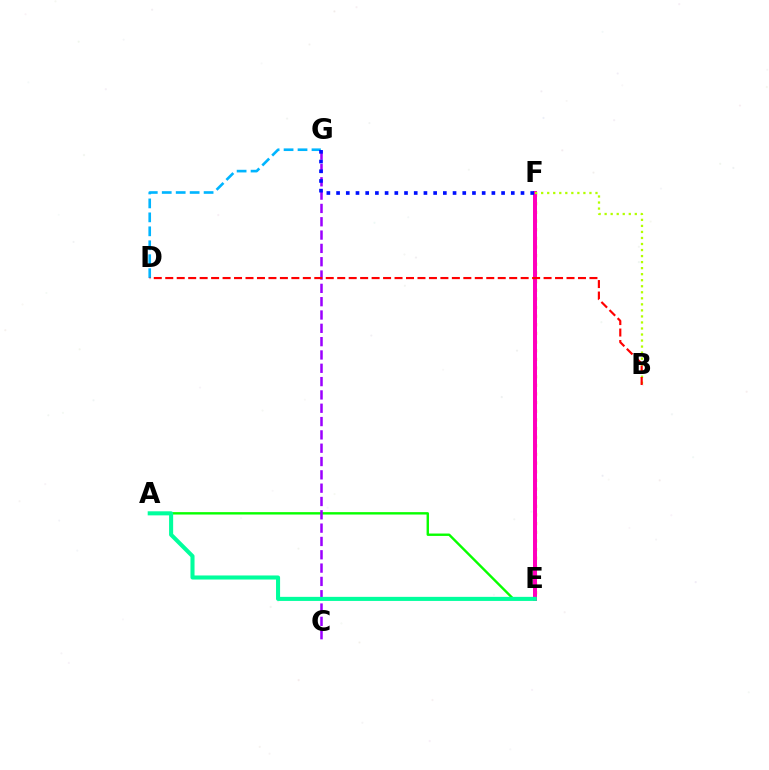{('D', 'G'): [{'color': '#00b5ff', 'line_style': 'dashed', 'thickness': 1.9}], ('E', 'F'): [{'color': '#ffa500', 'line_style': 'dotted', 'thickness': 2.35}, {'color': '#ff00bd', 'line_style': 'solid', 'thickness': 2.88}], ('A', 'E'): [{'color': '#08ff00', 'line_style': 'solid', 'thickness': 1.73}, {'color': '#00ff9d', 'line_style': 'solid', 'thickness': 2.93}], ('B', 'F'): [{'color': '#b3ff00', 'line_style': 'dotted', 'thickness': 1.64}], ('C', 'G'): [{'color': '#9b00ff', 'line_style': 'dashed', 'thickness': 1.81}], ('B', 'D'): [{'color': '#ff0000', 'line_style': 'dashed', 'thickness': 1.56}], ('F', 'G'): [{'color': '#0010ff', 'line_style': 'dotted', 'thickness': 2.64}]}